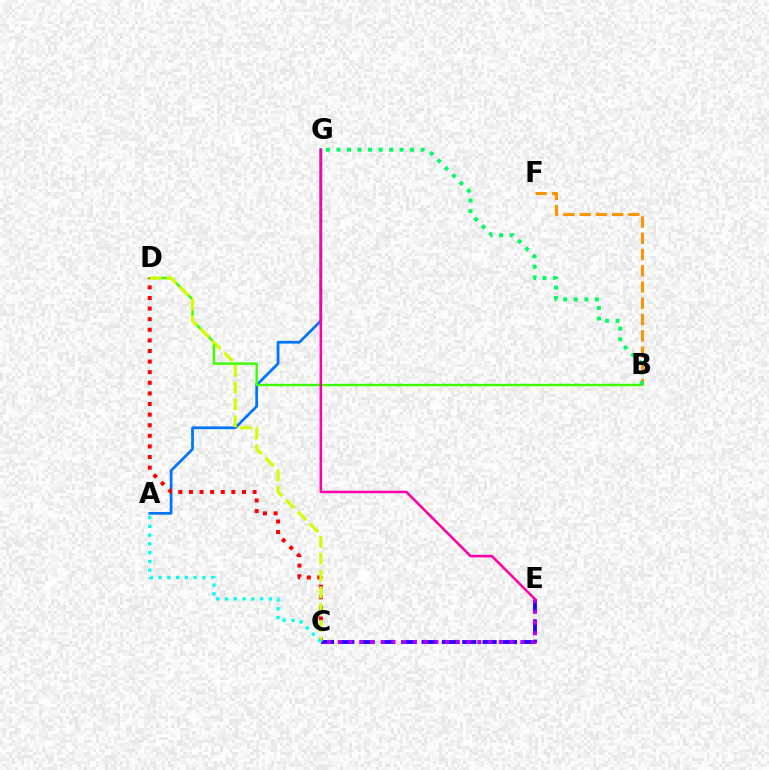{('C', 'E'): [{'color': '#2500ff', 'line_style': 'dashed', 'thickness': 2.76}, {'color': '#b900ff', 'line_style': 'dotted', 'thickness': 2.92}], ('A', 'G'): [{'color': '#0074ff', 'line_style': 'solid', 'thickness': 1.96}], ('B', 'D'): [{'color': '#3dff00', 'line_style': 'solid', 'thickness': 1.75}], ('C', 'D'): [{'color': '#ff0000', 'line_style': 'dotted', 'thickness': 2.88}, {'color': '#d1ff00', 'line_style': 'dashed', 'thickness': 2.29}], ('B', 'F'): [{'color': '#ff9400', 'line_style': 'dashed', 'thickness': 2.21}], ('E', 'G'): [{'color': '#ff00ac', 'line_style': 'solid', 'thickness': 1.84}], ('B', 'G'): [{'color': '#00ff5c', 'line_style': 'dotted', 'thickness': 2.86}], ('A', 'C'): [{'color': '#00fff6', 'line_style': 'dotted', 'thickness': 2.39}]}